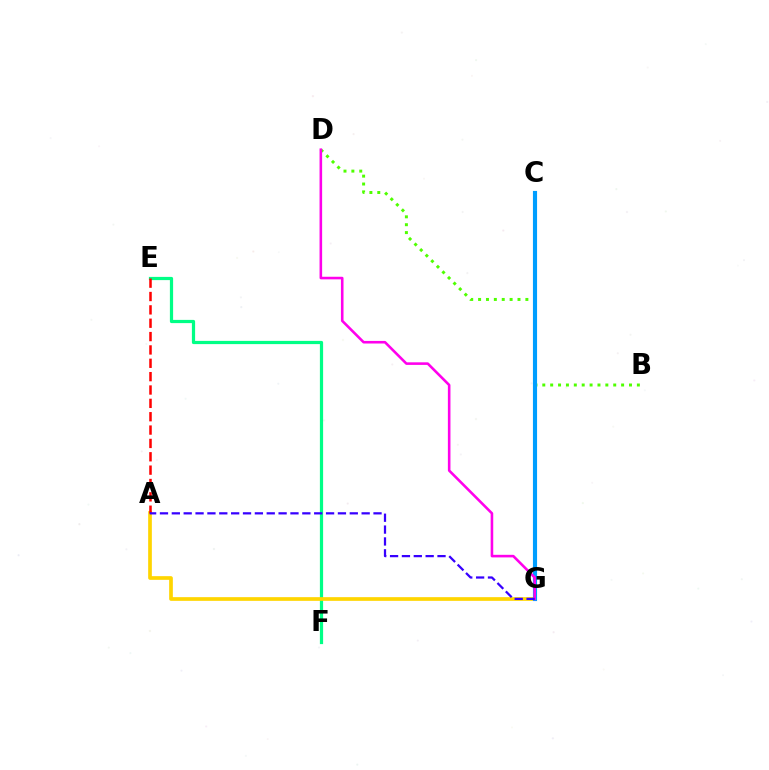{('E', 'F'): [{'color': '#00ff86', 'line_style': 'solid', 'thickness': 2.32}], ('A', 'G'): [{'color': '#ffd500', 'line_style': 'solid', 'thickness': 2.65}, {'color': '#3700ff', 'line_style': 'dashed', 'thickness': 1.61}], ('A', 'E'): [{'color': '#ff0000', 'line_style': 'dashed', 'thickness': 1.81}], ('B', 'D'): [{'color': '#4fff00', 'line_style': 'dotted', 'thickness': 2.14}], ('C', 'G'): [{'color': '#009eff', 'line_style': 'solid', 'thickness': 2.98}], ('D', 'G'): [{'color': '#ff00ed', 'line_style': 'solid', 'thickness': 1.86}]}